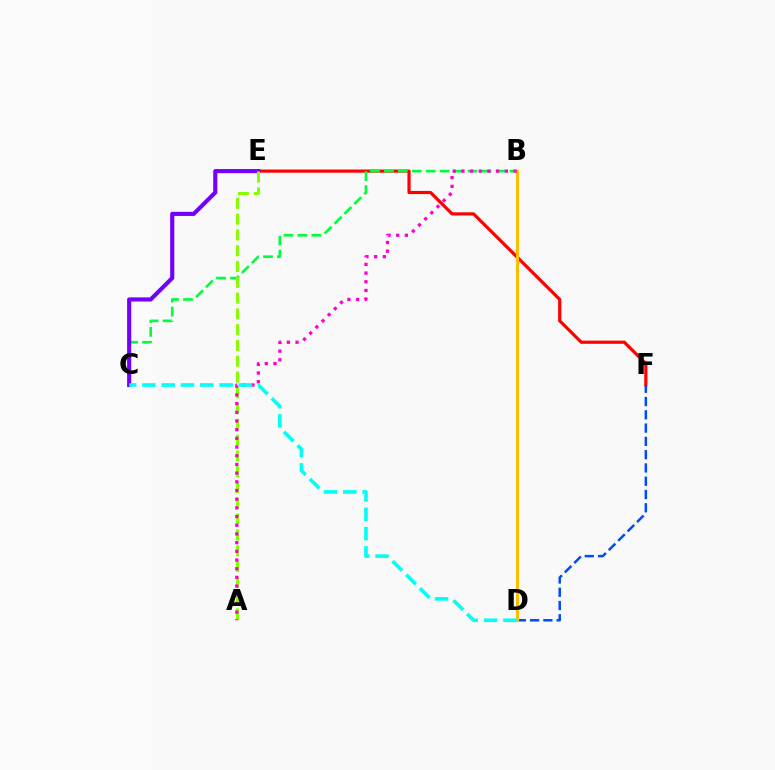{('E', 'F'): [{'color': '#ff0000', 'line_style': 'solid', 'thickness': 2.29}], ('B', 'C'): [{'color': '#00ff39', 'line_style': 'dashed', 'thickness': 1.89}], ('C', 'E'): [{'color': '#7200ff', 'line_style': 'solid', 'thickness': 2.96}], ('D', 'F'): [{'color': '#004bff', 'line_style': 'dashed', 'thickness': 1.8}], ('B', 'D'): [{'color': '#ffbd00', 'line_style': 'solid', 'thickness': 2.21}], ('A', 'E'): [{'color': '#84ff00', 'line_style': 'dashed', 'thickness': 2.14}], ('A', 'B'): [{'color': '#ff00cf', 'line_style': 'dotted', 'thickness': 2.36}], ('C', 'D'): [{'color': '#00fff6', 'line_style': 'dashed', 'thickness': 2.62}]}